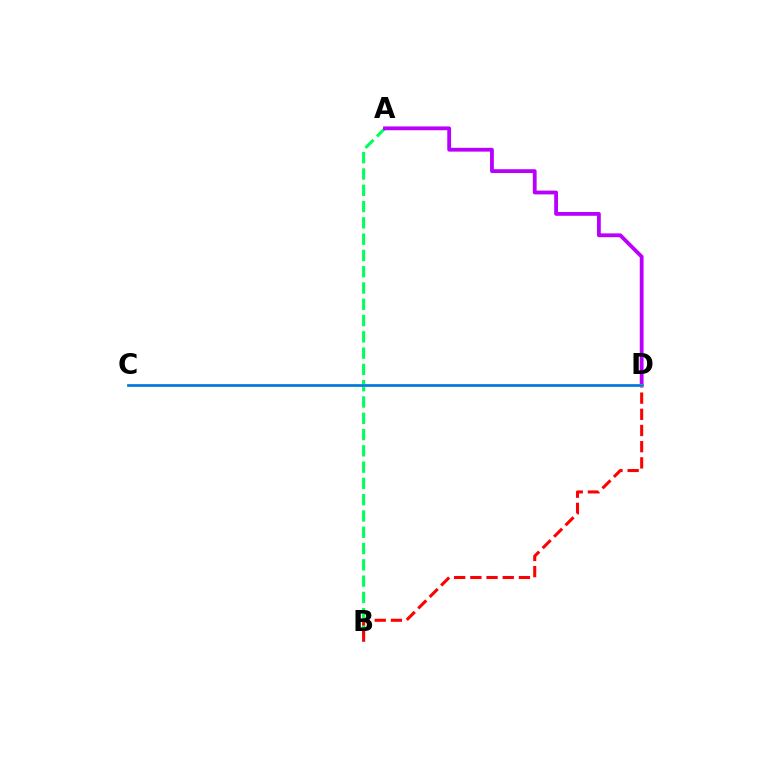{('A', 'B'): [{'color': '#00ff5c', 'line_style': 'dashed', 'thickness': 2.21}], ('B', 'D'): [{'color': '#ff0000', 'line_style': 'dashed', 'thickness': 2.2}], ('A', 'D'): [{'color': '#b900ff', 'line_style': 'solid', 'thickness': 2.74}], ('C', 'D'): [{'color': '#d1ff00', 'line_style': 'solid', 'thickness': 2.18}, {'color': '#0074ff', 'line_style': 'solid', 'thickness': 1.89}]}